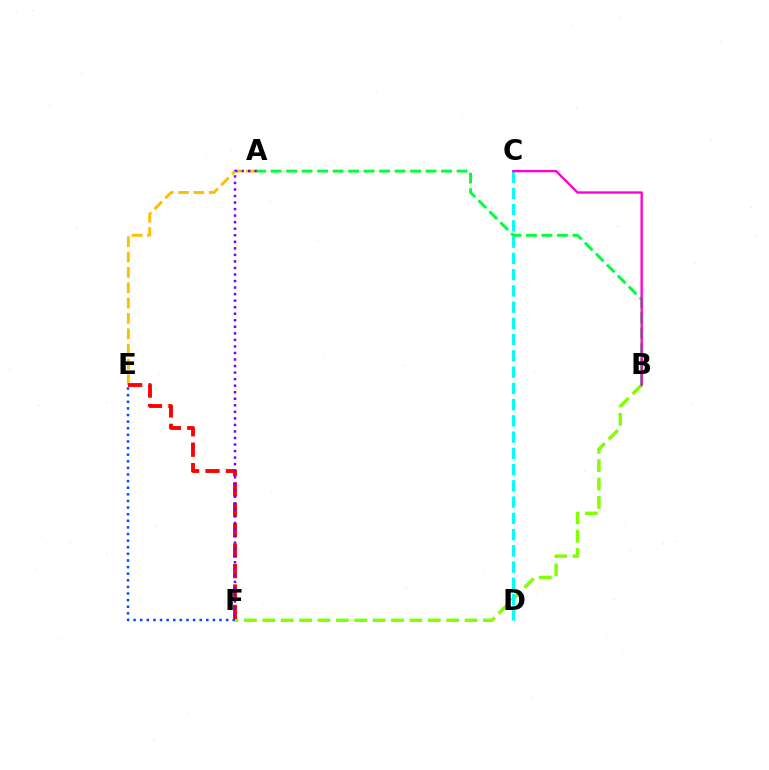{('A', 'E'): [{'color': '#ffbd00', 'line_style': 'dashed', 'thickness': 2.08}], ('B', 'F'): [{'color': '#84ff00', 'line_style': 'dashed', 'thickness': 2.5}], ('E', 'F'): [{'color': '#ff0000', 'line_style': 'dashed', 'thickness': 2.77}, {'color': '#004bff', 'line_style': 'dotted', 'thickness': 1.8}], ('C', 'D'): [{'color': '#00fff6', 'line_style': 'dashed', 'thickness': 2.21}], ('A', 'F'): [{'color': '#7200ff', 'line_style': 'dotted', 'thickness': 1.78}], ('A', 'B'): [{'color': '#00ff39', 'line_style': 'dashed', 'thickness': 2.11}], ('B', 'C'): [{'color': '#ff00cf', 'line_style': 'solid', 'thickness': 1.69}]}